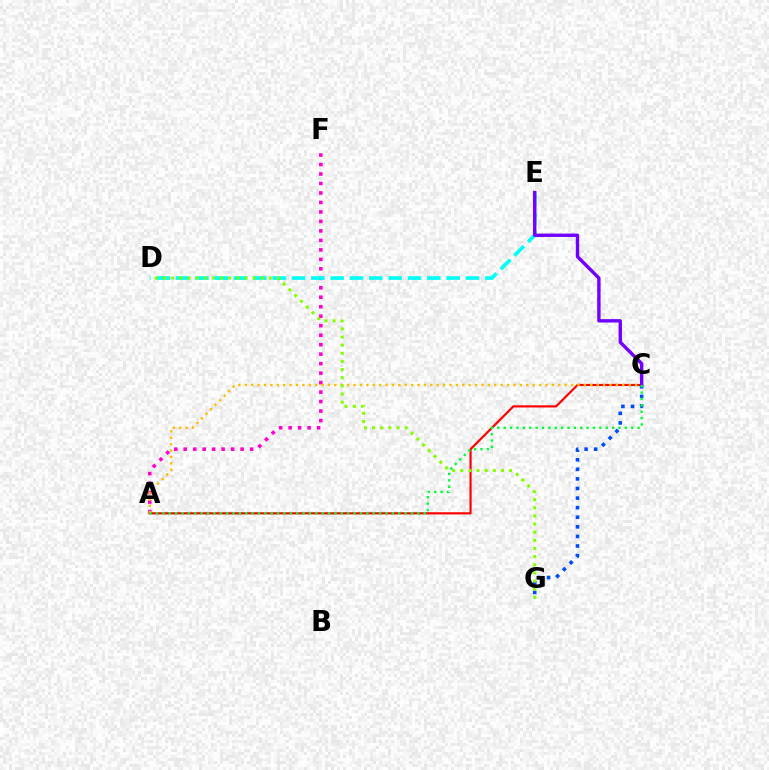{('A', 'F'): [{'color': '#ff00cf', 'line_style': 'dotted', 'thickness': 2.58}], ('A', 'C'): [{'color': '#ff0000', 'line_style': 'solid', 'thickness': 1.57}, {'color': '#ffbd00', 'line_style': 'dotted', 'thickness': 1.74}, {'color': '#00ff39', 'line_style': 'dotted', 'thickness': 1.73}], ('D', 'E'): [{'color': '#00fff6', 'line_style': 'dashed', 'thickness': 2.63}], ('C', 'G'): [{'color': '#004bff', 'line_style': 'dotted', 'thickness': 2.6}], ('C', 'E'): [{'color': '#7200ff', 'line_style': 'solid', 'thickness': 2.44}], ('D', 'G'): [{'color': '#84ff00', 'line_style': 'dotted', 'thickness': 2.21}]}